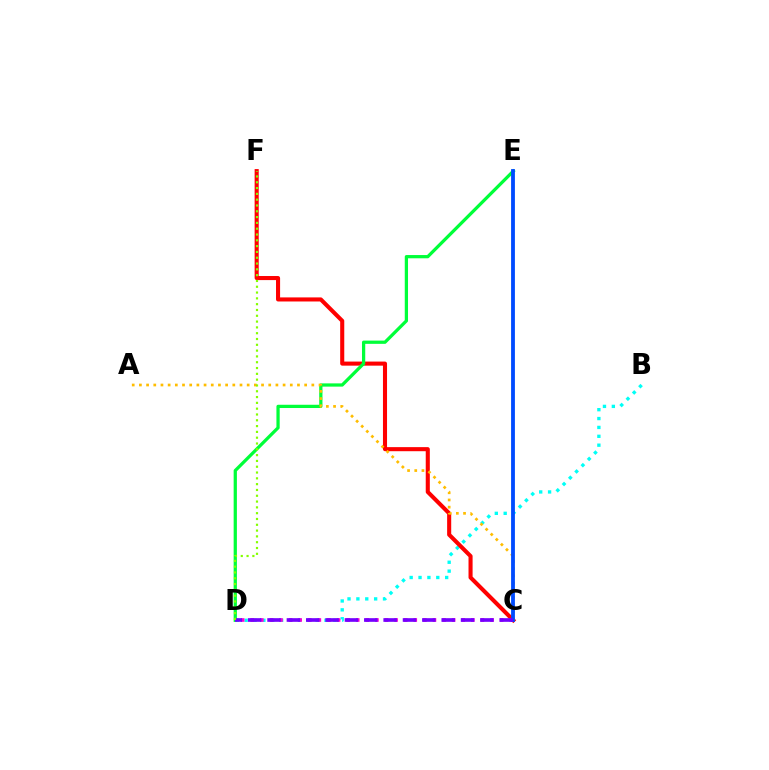{('B', 'D'): [{'color': '#00fff6', 'line_style': 'dotted', 'thickness': 2.41}], ('C', 'F'): [{'color': '#ff0000', 'line_style': 'solid', 'thickness': 2.94}], ('C', 'D'): [{'color': '#ff00cf', 'line_style': 'dotted', 'thickness': 2.61}, {'color': '#7200ff', 'line_style': 'dashed', 'thickness': 2.63}], ('D', 'E'): [{'color': '#00ff39', 'line_style': 'solid', 'thickness': 2.34}], ('A', 'C'): [{'color': '#ffbd00', 'line_style': 'dotted', 'thickness': 1.95}], ('C', 'E'): [{'color': '#004bff', 'line_style': 'solid', 'thickness': 2.75}], ('D', 'F'): [{'color': '#84ff00', 'line_style': 'dotted', 'thickness': 1.58}]}